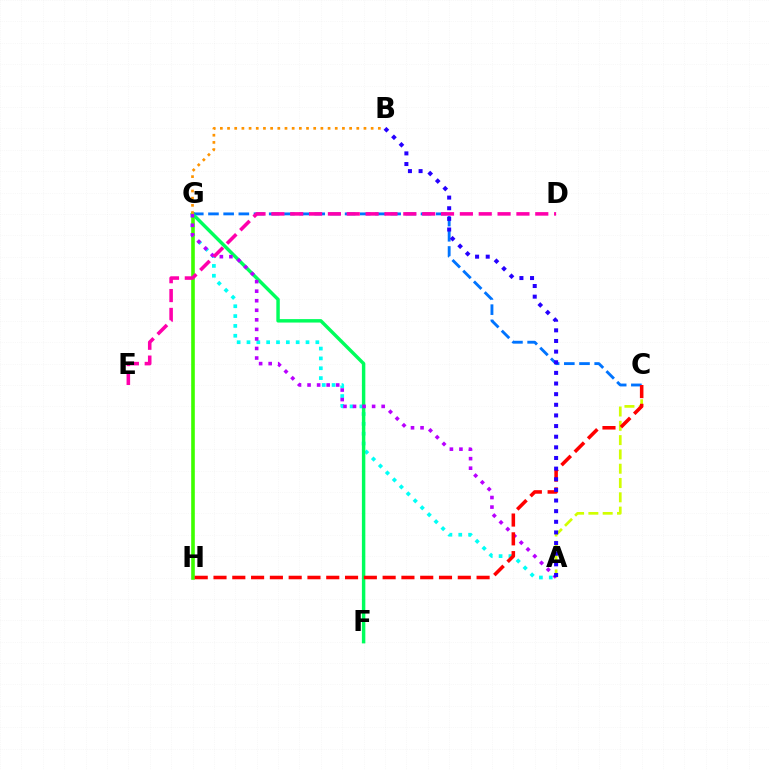{('A', 'G'): [{'color': '#00fff6', 'line_style': 'dotted', 'thickness': 2.67}, {'color': '#b900ff', 'line_style': 'dotted', 'thickness': 2.59}], ('G', 'H'): [{'color': '#3dff00', 'line_style': 'solid', 'thickness': 2.6}], ('C', 'G'): [{'color': '#0074ff', 'line_style': 'dashed', 'thickness': 2.06}], ('F', 'G'): [{'color': '#00ff5c', 'line_style': 'solid', 'thickness': 2.48}], ('A', 'C'): [{'color': '#d1ff00', 'line_style': 'dashed', 'thickness': 1.94}], ('C', 'H'): [{'color': '#ff0000', 'line_style': 'dashed', 'thickness': 2.55}], ('D', 'E'): [{'color': '#ff00ac', 'line_style': 'dashed', 'thickness': 2.56}], ('B', 'G'): [{'color': '#ff9400', 'line_style': 'dotted', 'thickness': 1.95}], ('A', 'B'): [{'color': '#2500ff', 'line_style': 'dotted', 'thickness': 2.89}]}